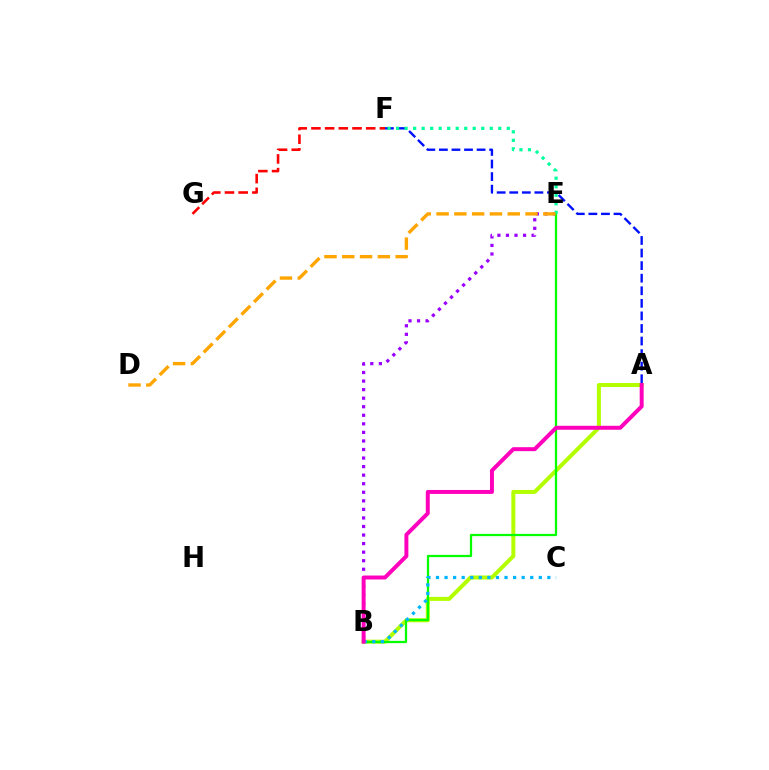{('A', 'F'): [{'color': '#0010ff', 'line_style': 'dashed', 'thickness': 1.71}], ('B', 'E'): [{'color': '#9b00ff', 'line_style': 'dotted', 'thickness': 2.32}, {'color': '#08ff00', 'line_style': 'solid', 'thickness': 1.63}], ('A', 'B'): [{'color': '#b3ff00', 'line_style': 'solid', 'thickness': 2.89}, {'color': '#ff00bd', 'line_style': 'solid', 'thickness': 2.85}], ('F', 'G'): [{'color': '#ff0000', 'line_style': 'dashed', 'thickness': 1.86}], ('B', 'C'): [{'color': '#00b5ff', 'line_style': 'dotted', 'thickness': 2.33}], ('E', 'F'): [{'color': '#00ff9d', 'line_style': 'dotted', 'thickness': 2.31}], ('D', 'E'): [{'color': '#ffa500', 'line_style': 'dashed', 'thickness': 2.42}]}